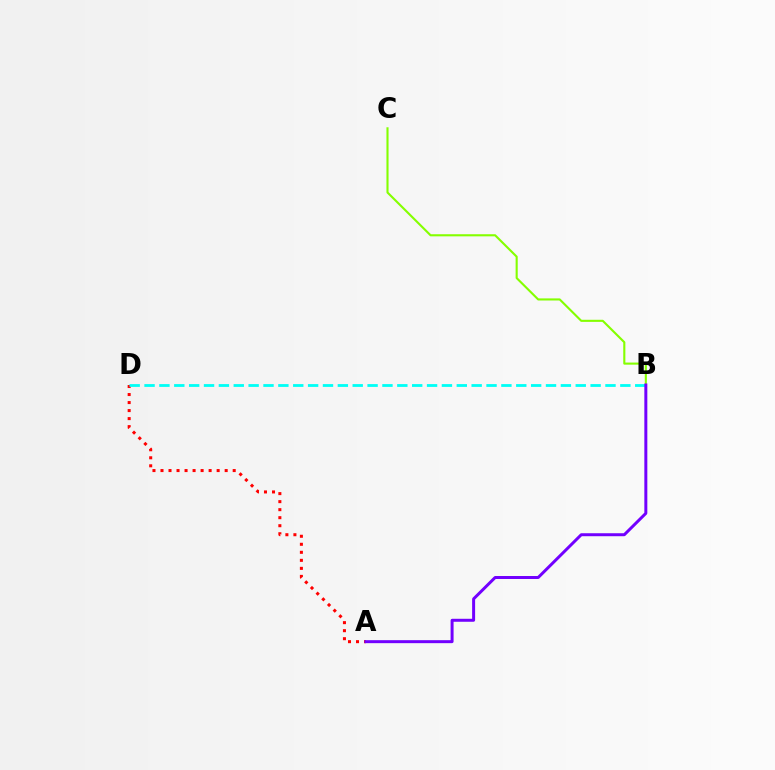{('A', 'D'): [{'color': '#ff0000', 'line_style': 'dotted', 'thickness': 2.18}], ('B', 'C'): [{'color': '#84ff00', 'line_style': 'solid', 'thickness': 1.52}], ('B', 'D'): [{'color': '#00fff6', 'line_style': 'dashed', 'thickness': 2.02}], ('A', 'B'): [{'color': '#7200ff', 'line_style': 'solid', 'thickness': 2.15}]}